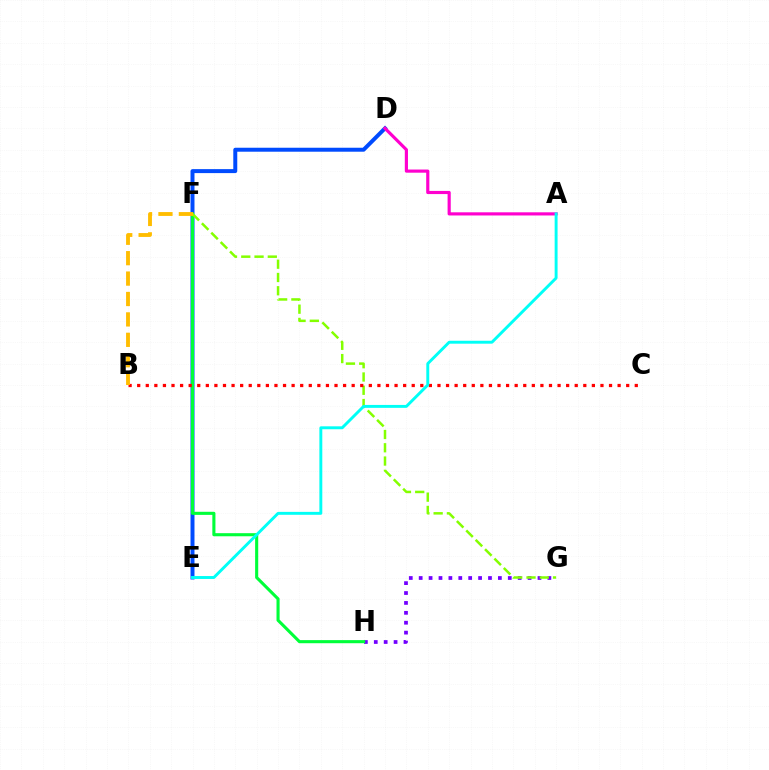{('G', 'H'): [{'color': '#7200ff', 'line_style': 'dotted', 'thickness': 2.69}], ('D', 'E'): [{'color': '#004bff', 'line_style': 'solid', 'thickness': 2.86}], ('F', 'H'): [{'color': '#00ff39', 'line_style': 'solid', 'thickness': 2.23}], ('F', 'G'): [{'color': '#84ff00', 'line_style': 'dashed', 'thickness': 1.8}], ('A', 'D'): [{'color': '#ff00cf', 'line_style': 'solid', 'thickness': 2.27}], ('B', 'C'): [{'color': '#ff0000', 'line_style': 'dotted', 'thickness': 2.33}], ('B', 'F'): [{'color': '#ffbd00', 'line_style': 'dashed', 'thickness': 2.77}], ('A', 'E'): [{'color': '#00fff6', 'line_style': 'solid', 'thickness': 2.1}]}